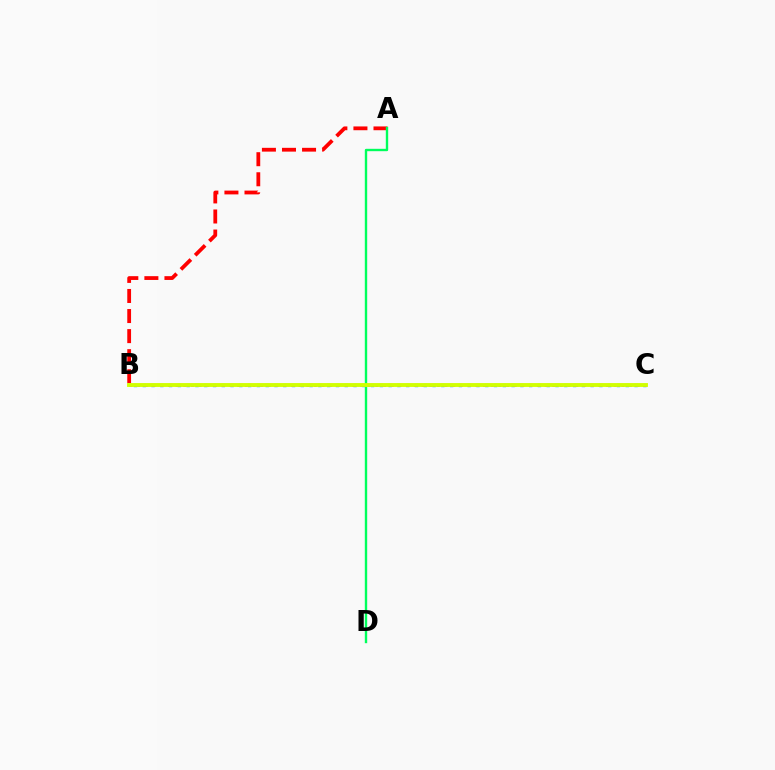{('B', 'C'): [{'color': '#0074ff', 'line_style': 'dotted', 'thickness': 2.39}, {'color': '#b900ff', 'line_style': 'dotted', 'thickness': 2.09}, {'color': '#d1ff00', 'line_style': 'solid', 'thickness': 2.78}], ('A', 'B'): [{'color': '#ff0000', 'line_style': 'dashed', 'thickness': 2.73}], ('A', 'D'): [{'color': '#00ff5c', 'line_style': 'solid', 'thickness': 1.71}]}